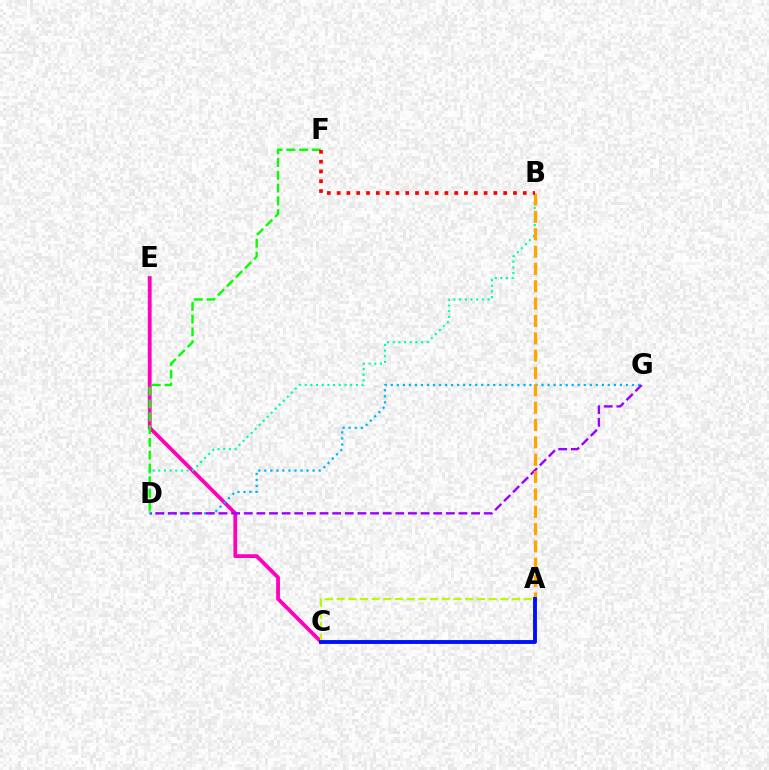{('C', 'E'): [{'color': '#ff00bd', 'line_style': 'solid', 'thickness': 2.74}], ('D', 'G'): [{'color': '#00b5ff', 'line_style': 'dotted', 'thickness': 1.64}, {'color': '#9b00ff', 'line_style': 'dashed', 'thickness': 1.72}], ('B', 'D'): [{'color': '#00ff9d', 'line_style': 'dotted', 'thickness': 1.54}], ('A', 'C'): [{'color': '#b3ff00', 'line_style': 'dashed', 'thickness': 1.59}, {'color': '#0010ff', 'line_style': 'solid', 'thickness': 2.79}], ('A', 'B'): [{'color': '#ffa500', 'line_style': 'dashed', 'thickness': 2.36}], ('D', 'F'): [{'color': '#08ff00', 'line_style': 'dashed', 'thickness': 1.74}], ('B', 'F'): [{'color': '#ff0000', 'line_style': 'dotted', 'thickness': 2.66}]}